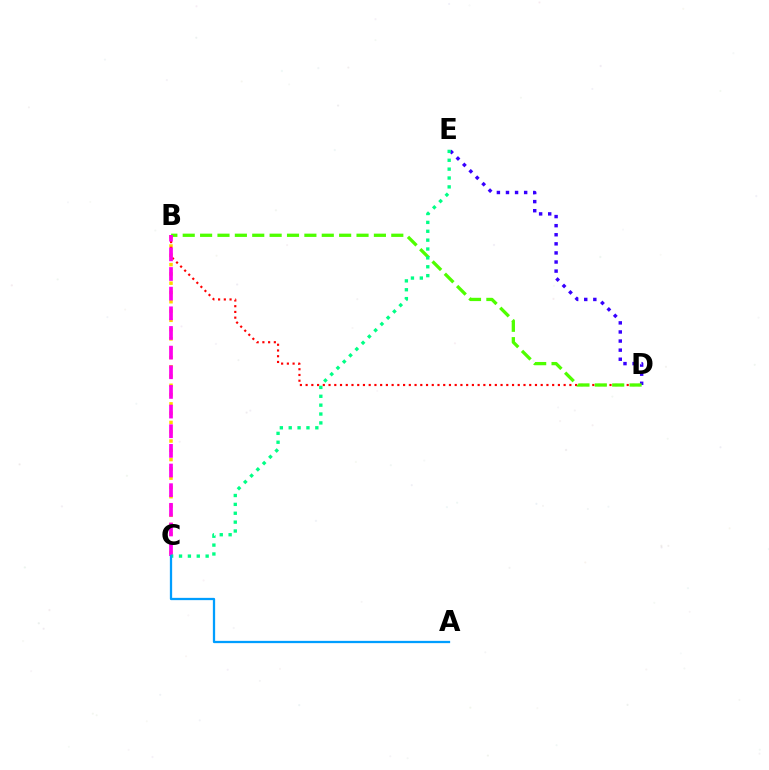{('D', 'E'): [{'color': '#3700ff', 'line_style': 'dotted', 'thickness': 2.47}], ('B', 'C'): [{'color': '#ffd500', 'line_style': 'dotted', 'thickness': 2.52}, {'color': '#ff00ed', 'line_style': 'dashed', 'thickness': 2.67}], ('B', 'D'): [{'color': '#ff0000', 'line_style': 'dotted', 'thickness': 1.56}, {'color': '#4fff00', 'line_style': 'dashed', 'thickness': 2.36}], ('C', 'E'): [{'color': '#00ff86', 'line_style': 'dotted', 'thickness': 2.41}], ('A', 'C'): [{'color': '#009eff', 'line_style': 'solid', 'thickness': 1.64}]}